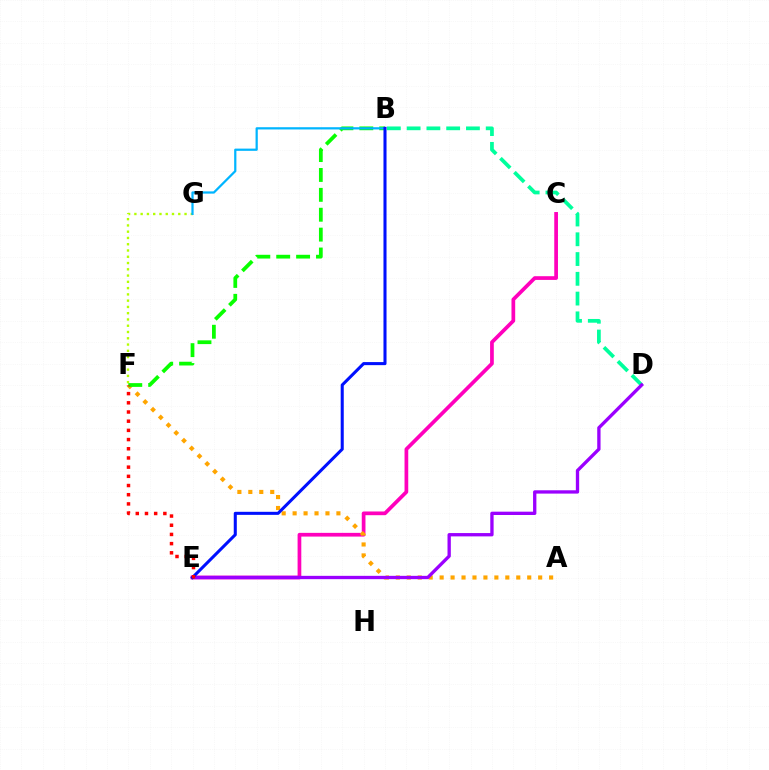{('C', 'E'): [{'color': '#ff00bd', 'line_style': 'solid', 'thickness': 2.67}], ('F', 'G'): [{'color': '#b3ff00', 'line_style': 'dotted', 'thickness': 1.7}], ('A', 'F'): [{'color': '#ffa500', 'line_style': 'dotted', 'thickness': 2.97}], ('B', 'F'): [{'color': '#08ff00', 'line_style': 'dashed', 'thickness': 2.7}], ('B', 'D'): [{'color': '#00ff9d', 'line_style': 'dashed', 'thickness': 2.69}], ('D', 'E'): [{'color': '#9b00ff', 'line_style': 'solid', 'thickness': 2.39}], ('B', 'G'): [{'color': '#00b5ff', 'line_style': 'solid', 'thickness': 1.61}], ('B', 'E'): [{'color': '#0010ff', 'line_style': 'solid', 'thickness': 2.2}], ('E', 'F'): [{'color': '#ff0000', 'line_style': 'dotted', 'thickness': 2.5}]}